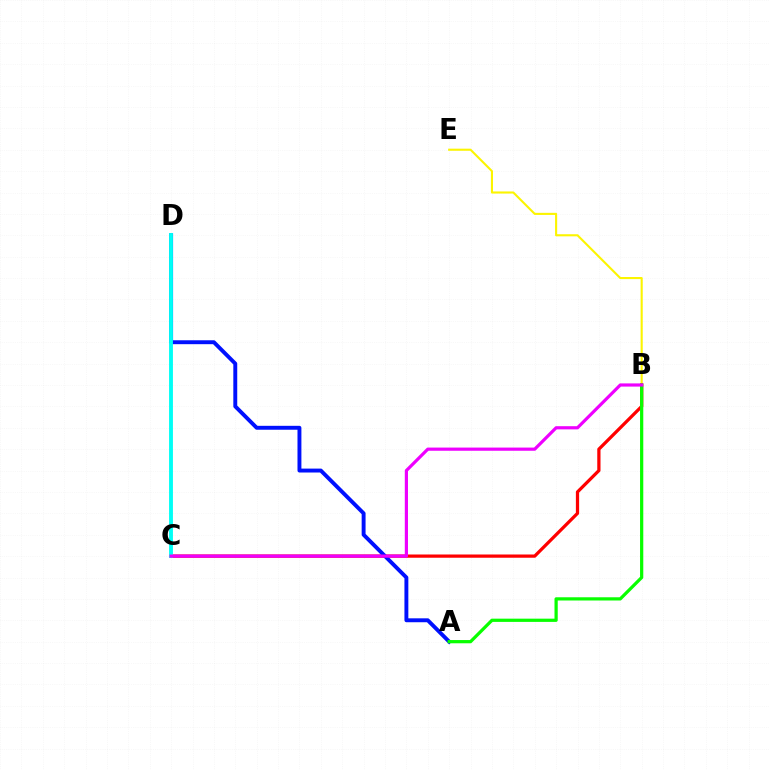{('B', 'E'): [{'color': '#fcf500', 'line_style': 'solid', 'thickness': 1.51}], ('B', 'C'): [{'color': '#ff0000', 'line_style': 'solid', 'thickness': 2.33}, {'color': '#ee00ff', 'line_style': 'solid', 'thickness': 2.29}], ('A', 'D'): [{'color': '#0010ff', 'line_style': 'solid', 'thickness': 2.82}], ('C', 'D'): [{'color': '#00fff6', 'line_style': 'solid', 'thickness': 2.78}], ('A', 'B'): [{'color': '#08ff00', 'line_style': 'solid', 'thickness': 2.33}]}